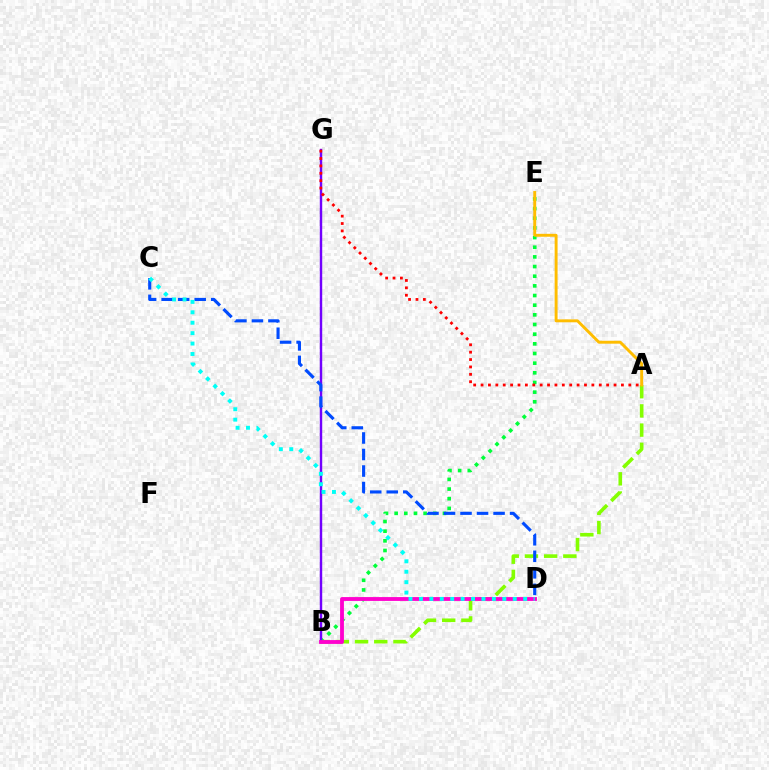{('B', 'E'): [{'color': '#00ff39', 'line_style': 'dotted', 'thickness': 2.62}], ('A', 'B'): [{'color': '#84ff00', 'line_style': 'dashed', 'thickness': 2.61}], ('A', 'E'): [{'color': '#ffbd00', 'line_style': 'solid', 'thickness': 2.1}], ('B', 'G'): [{'color': '#7200ff', 'line_style': 'solid', 'thickness': 1.74}], ('C', 'D'): [{'color': '#004bff', 'line_style': 'dashed', 'thickness': 2.24}, {'color': '#00fff6', 'line_style': 'dotted', 'thickness': 2.83}], ('B', 'D'): [{'color': '#ff00cf', 'line_style': 'solid', 'thickness': 2.76}], ('A', 'G'): [{'color': '#ff0000', 'line_style': 'dotted', 'thickness': 2.01}]}